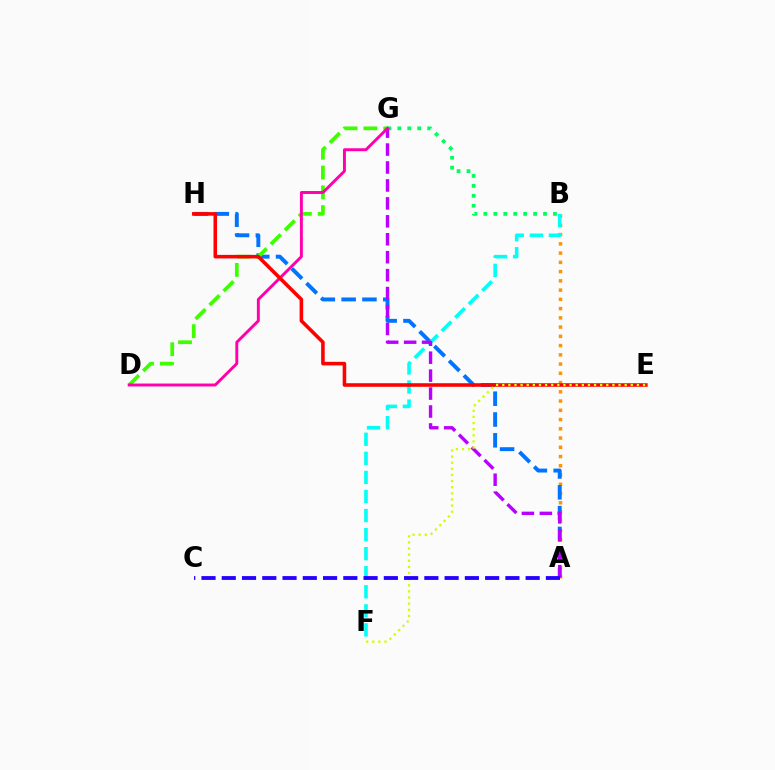{('B', 'G'): [{'color': '#00ff5c', 'line_style': 'dotted', 'thickness': 2.7}], ('A', 'B'): [{'color': '#ff9400', 'line_style': 'dotted', 'thickness': 2.51}], ('A', 'H'): [{'color': '#0074ff', 'line_style': 'dashed', 'thickness': 2.83}], ('B', 'F'): [{'color': '#00fff6', 'line_style': 'dashed', 'thickness': 2.59}], ('D', 'G'): [{'color': '#3dff00', 'line_style': 'dashed', 'thickness': 2.69}, {'color': '#ff00ac', 'line_style': 'solid', 'thickness': 2.1}], ('A', 'G'): [{'color': '#b900ff', 'line_style': 'dashed', 'thickness': 2.44}], ('E', 'H'): [{'color': '#ff0000', 'line_style': 'solid', 'thickness': 2.57}], ('E', 'F'): [{'color': '#d1ff00', 'line_style': 'dotted', 'thickness': 1.66}], ('A', 'C'): [{'color': '#2500ff', 'line_style': 'dashed', 'thickness': 2.75}]}